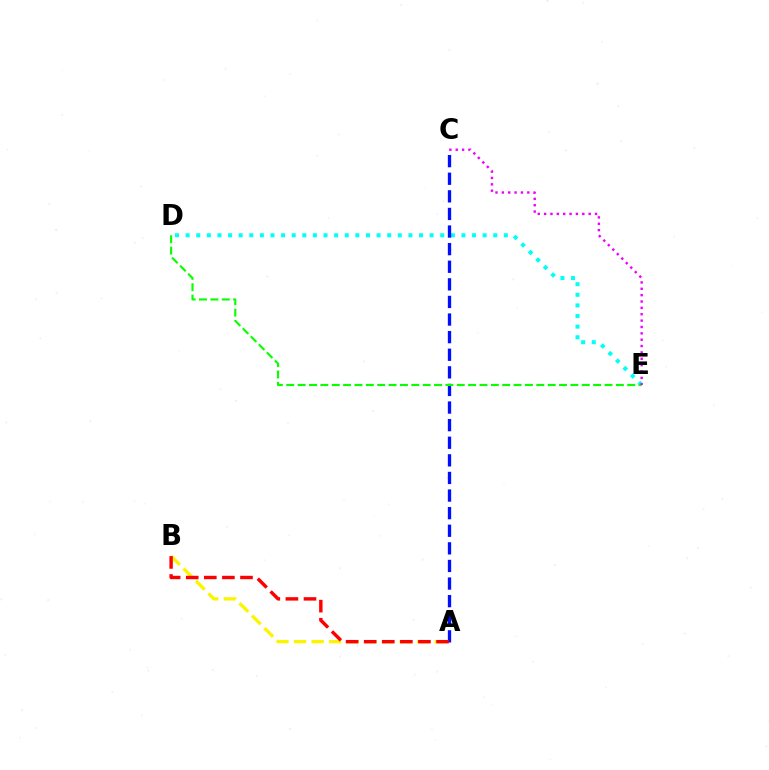{('D', 'E'): [{'color': '#00fff6', 'line_style': 'dotted', 'thickness': 2.88}, {'color': '#08ff00', 'line_style': 'dashed', 'thickness': 1.54}], ('A', 'C'): [{'color': '#0010ff', 'line_style': 'dashed', 'thickness': 2.39}], ('A', 'B'): [{'color': '#fcf500', 'line_style': 'dashed', 'thickness': 2.39}, {'color': '#ff0000', 'line_style': 'dashed', 'thickness': 2.46}], ('C', 'E'): [{'color': '#ee00ff', 'line_style': 'dotted', 'thickness': 1.73}]}